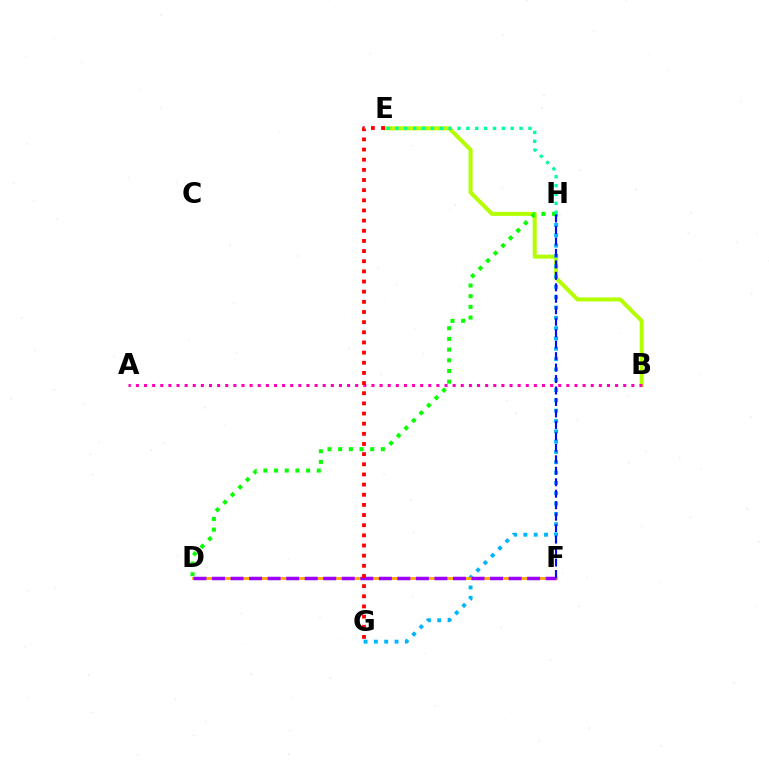{('B', 'E'): [{'color': '#b3ff00', 'line_style': 'solid', 'thickness': 2.88}], ('G', 'H'): [{'color': '#00b5ff', 'line_style': 'dotted', 'thickness': 2.8}], ('D', 'H'): [{'color': '#08ff00', 'line_style': 'dotted', 'thickness': 2.9}], ('D', 'F'): [{'color': '#ffa500', 'line_style': 'solid', 'thickness': 1.98}, {'color': '#9b00ff', 'line_style': 'dashed', 'thickness': 2.52}], ('E', 'H'): [{'color': '#00ff9d', 'line_style': 'dotted', 'thickness': 2.41}], ('A', 'B'): [{'color': '#ff00bd', 'line_style': 'dotted', 'thickness': 2.21}], ('E', 'G'): [{'color': '#ff0000', 'line_style': 'dotted', 'thickness': 2.76}], ('F', 'H'): [{'color': '#0010ff', 'line_style': 'dashed', 'thickness': 1.56}]}